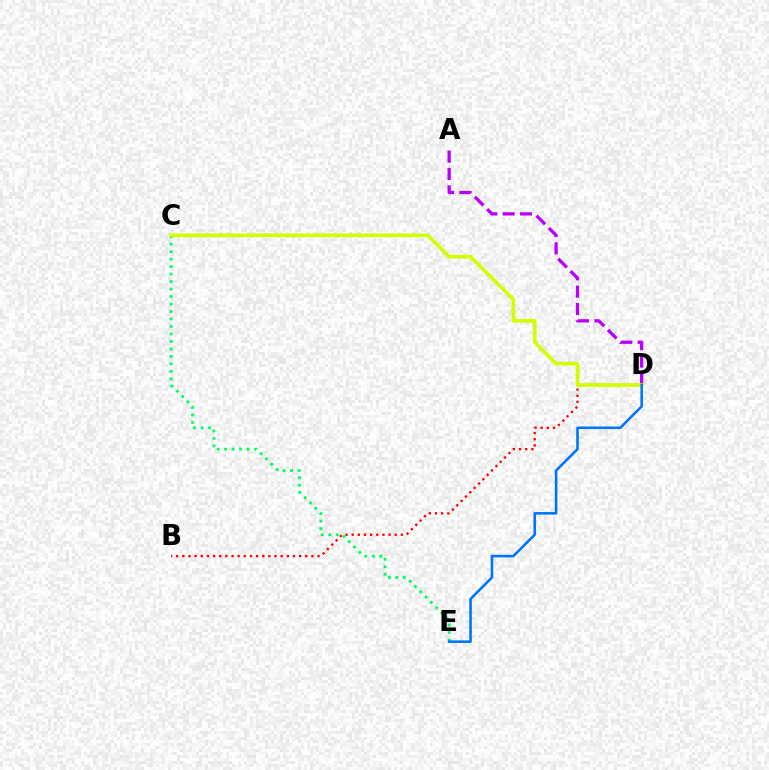{('B', 'D'): [{'color': '#ff0000', 'line_style': 'dotted', 'thickness': 1.67}], ('C', 'E'): [{'color': '#00ff5c', 'line_style': 'dotted', 'thickness': 2.03}], ('A', 'D'): [{'color': '#b900ff', 'line_style': 'dashed', 'thickness': 2.36}], ('C', 'D'): [{'color': '#d1ff00', 'line_style': 'solid', 'thickness': 2.64}], ('D', 'E'): [{'color': '#0074ff', 'line_style': 'solid', 'thickness': 1.85}]}